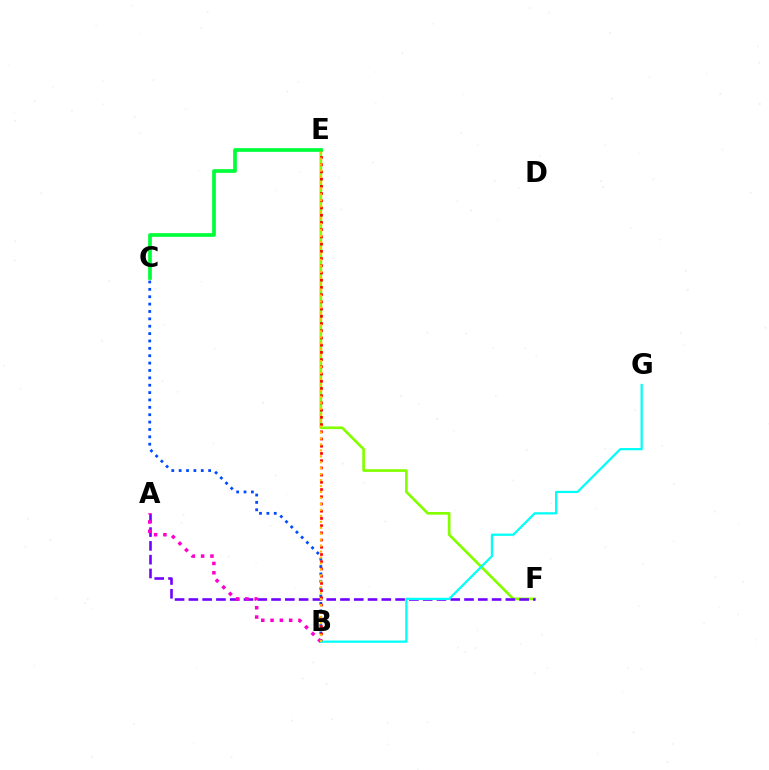{('E', 'F'): [{'color': '#84ff00', 'line_style': 'solid', 'thickness': 1.94}], ('B', 'C'): [{'color': '#004bff', 'line_style': 'dotted', 'thickness': 2.0}], ('A', 'F'): [{'color': '#7200ff', 'line_style': 'dashed', 'thickness': 1.87}], ('B', 'E'): [{'color': '#ff0000', 'line_style': 'dotted', 'thickness': 1.96}, {'color': '#ffbd00', 'line_style': 'dotted', 'thickness': 1.62}], ('B', 'G'): [{'color': '#00fff6', 'line_style': 'solid', 'thickness': 1.62}], ('C', 'E'): [{'color': '#00ff39', 'line_style': 'solid', 'thickness': 2.66}], ('A', 'B'): [{'color': '#ff00cf', 'line_style': 'dotted', 'thickness': 2.53}]}